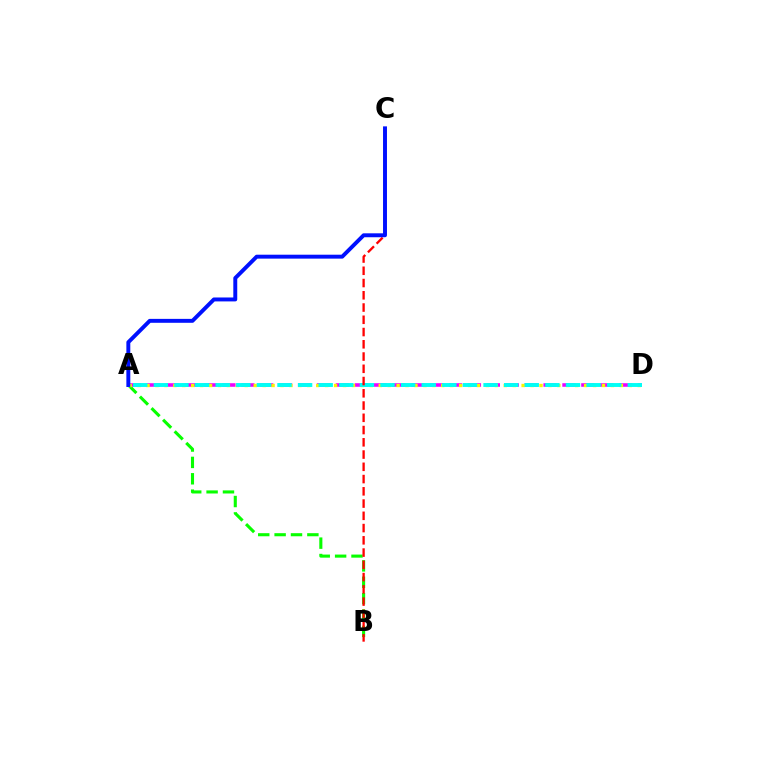{('A', 'D'): [{'color': '#ee00ff', 'line_style': 'dashed', 'thickness': 2.57}, {'color': '#fcf500', 'line_style': 'dotted', 'thickness': 2.43}, {'color': '#00fff6', 'line_style': 'dashed', 'thickness': 2.8}], ('A', 'B'): [{'color': '#08ff00', 'line_style': 'dashed', 'thickness': 2.23}], ('B', 'C'): [{'color': '#ff0000', 'line_style': 'dashed', 'thickness': 1.66}], ('A', 'C'): [{'color': '#0010ff', 'line_style': 'solid', 'thickness': 2.83}]}